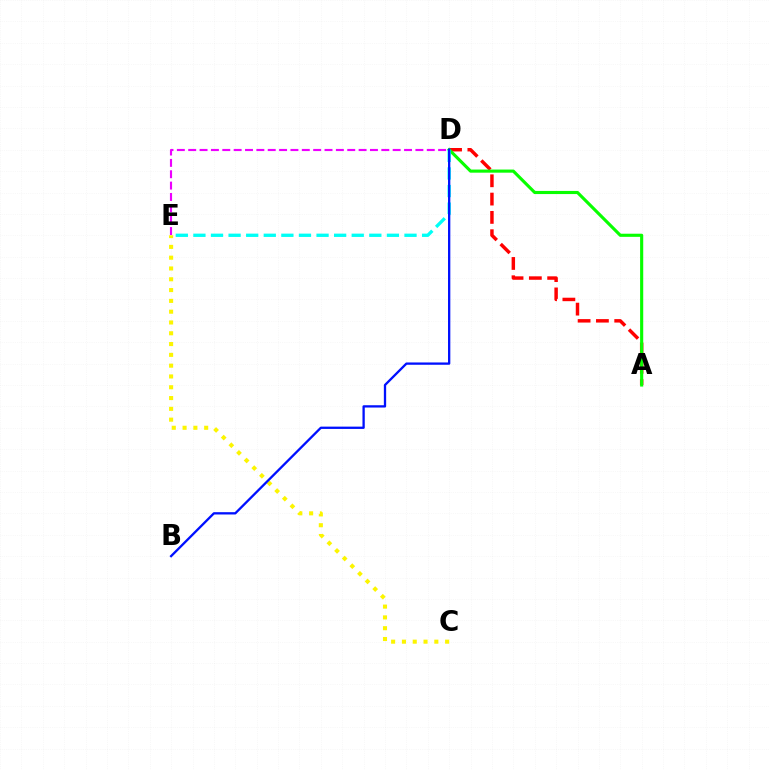{('A', 'D'): [{'color': '#ff0000', 'line_style': 'dashed', 'thickness': 2.49}, {'color': '#08ff00', 'line_style': 'solid', 'thickness': 2.25}], ('D', 'E'): [{'color': '#00fff6', 'line_style': 'dashed', 'thickness': 2.39}, {'color': '#ee00ff', 'line_style': 'dashed', 'thickness': 1.54}], ('C', 'E'): [{'color': '#fcf500', 'line_style': 'dotted', 'thickness': 2.93}], ('B', 'D'): [{'color': '#0010ff', 'line_style': 'solid', 'thickness': 1.66}]}